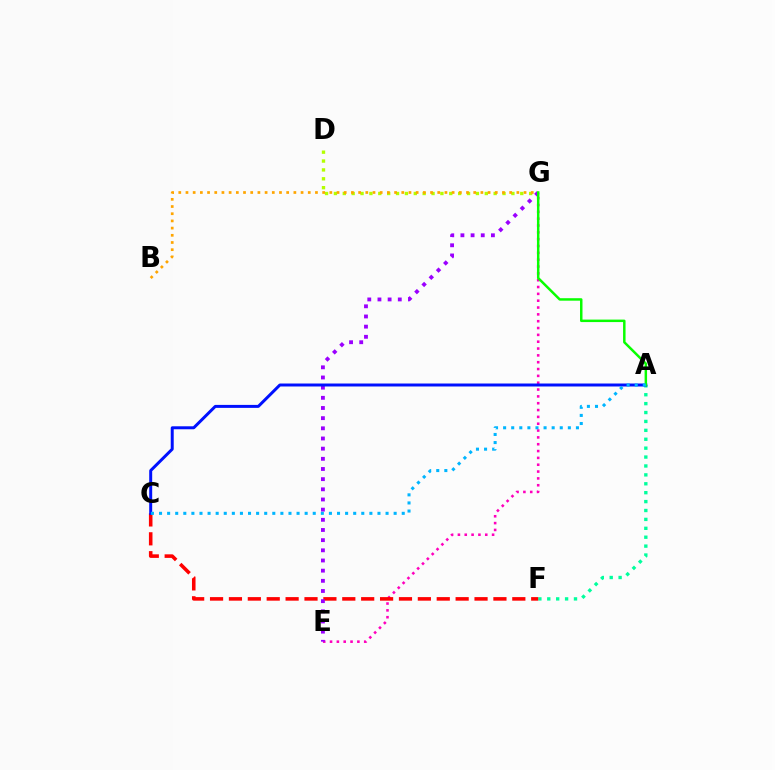{('A', 'F'): [{'color': '#00ff9d', 'line_style': 'dotted', 'thickness': 2.42}], ('E', 'G'): [{'color': '#ff00bd', 'line_style': 'dotted', 'thickness': 1.86}, {'color': '#9b00ff', 'line_style': 'dotted', 'thickness': 2.76}], ('C', 'F'): [{'color': '#ff0000', 'line_style': 'dashed', 'thickness': 2.57}], ('D', 'G'): [{'color': '#b3ff00', 'line_style': 'dotted', 'thickness': 2.41}], ('B', 'G'): [{'color': '#ffa500', 'line_style': 'dotted', 'thickness': 1.95}], ('A', 'C'): [{'color': '#0010ff', 'line_style': 'solid', 'thickness': 2.14}, {'color': '#00b5ff', 'line_style': 'dotted', 'thickness': 2.2}], ('A', 'G'): [{'color': '#08ff00', 'line_style': 'solid', 'thickness': 1.78}]}